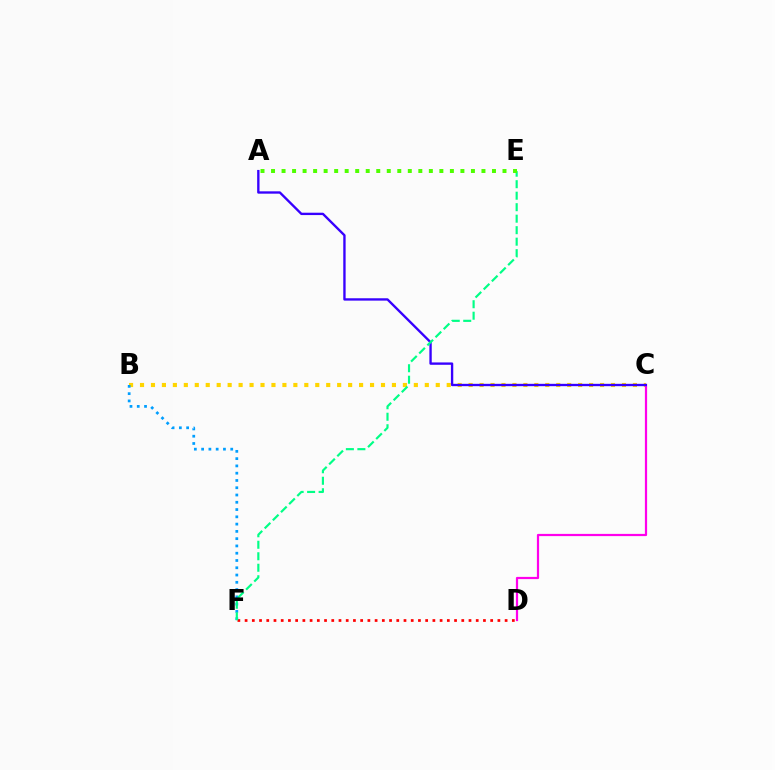{('D', 'F'): [{'color': '#ff0000', 'line_style': 'dotted', 'thickness': 1.96}], ('B', 'C'): [{'color': '#ffd500', 'line_style': 'dotted', 'thickness': 2.98}], ('C', 'D'): [{'color': '#ff00ed', 'line_style': 'solid', 'thickness': 1.6}], ('A', 'C'): [{'color': '#3700ff', 'line_style': 'solid', 'thickness': 1.7}], ('B', 'F'): [{'color': '#009eff', 'line_style': 'dotted', 'thickness': 1.98}], ('E', 'F'): [{'color': '#00ff86', 'line_style': 'dashed', 'thickness': 1.56}], ('A', 'E'): [{'color': '#4fff00', 'line_style': 'dotted', 'thickness': 2.86}]}